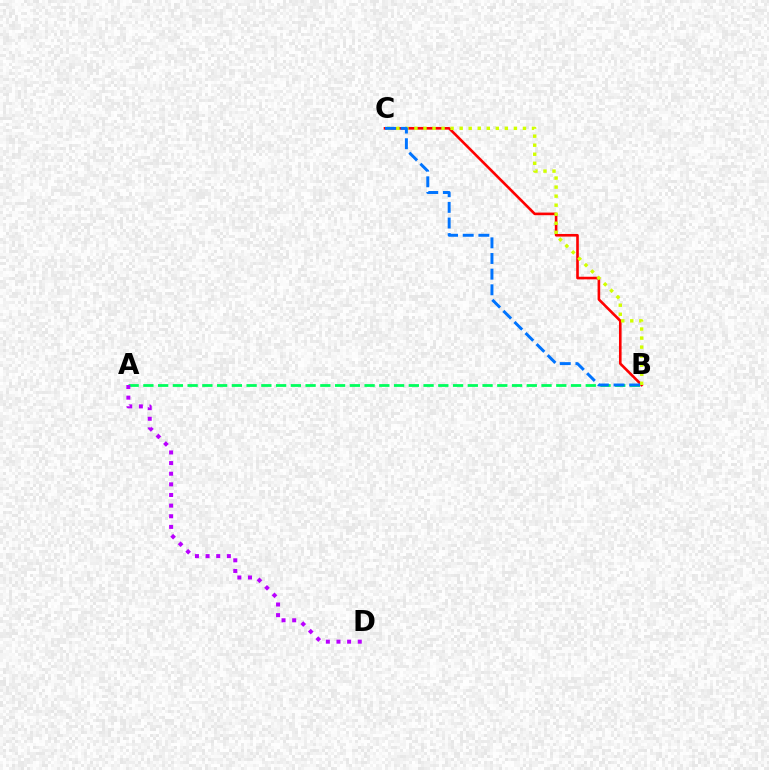{('A', 'B'): [{'color': '#00ff5c', 'line_style': 'dashed', 'thickness': 2.0}], ('B', 'C'): [{'color': '#ff0000', 'line_style': 'solid', 'thickness': 1.89}, {'color': '#d1ff00', 'line_style': 'dotted', 'thickness': 2.46}, {'color': '#0074ff', 'line_style': 'dashed', 'thickness': 2.13}], ('A', 'D'): [{'color': '#b900ff', 'line_style': 'dotted', 'thickness': 2.89}]}